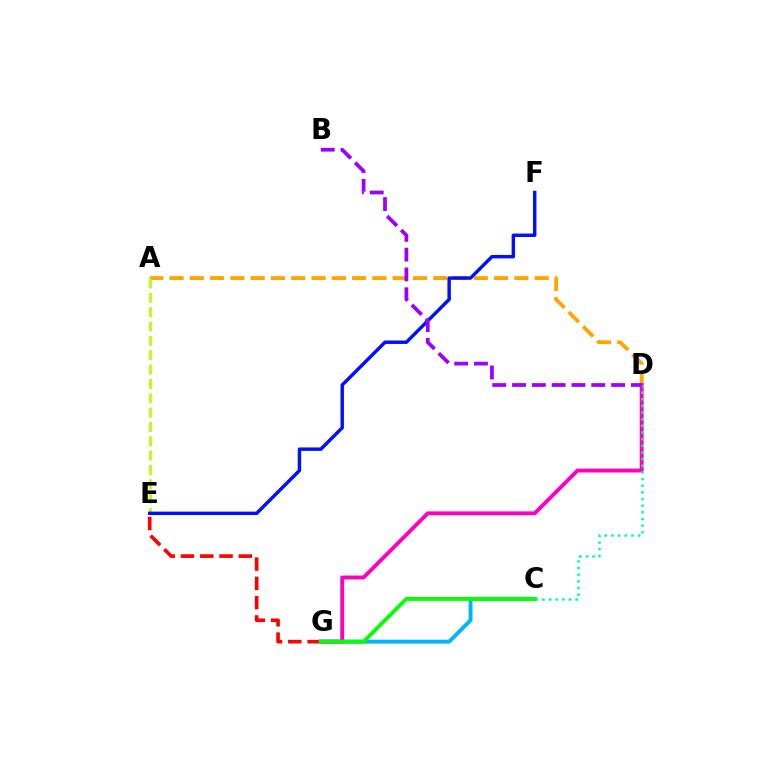{('E', 'G'): [{'color': '#ff0000', 'line_style': 'dashed', 'thickness': 2.62}], ('A', 'D'): [{'color': '#ffa500', 'line_style': 'dashed', 'thickness': 2.76}], ('C', 'G'): [{'color': '#00b5ff', 'line_style': 'solid', 'thickness': 2.82}, {'color': '#08ff00', 'line_style': 'solid', 'thickness': 2.81}], ('D', 'G'): [{'color': '#ff00bd', 'line_style': 'solid', 'thickness': 2.8}], ('A', 'E'): [{'color': '#b3ff00', 'line_style': 'dashed', 'thickness': 1.95}], ('C', 'D'): [{'color': '#00ff9d', 'line_style': 'dotted', 'thickness': 1.81}], ('E', 'F'): [{'color': '#0010ff', 'line_style': 'solid', 'thickness': 2.47}], ('B', 'D'): [{'color': '#9b00ff', 'line_style': 'dashed', 'thickness': 2.69}]}